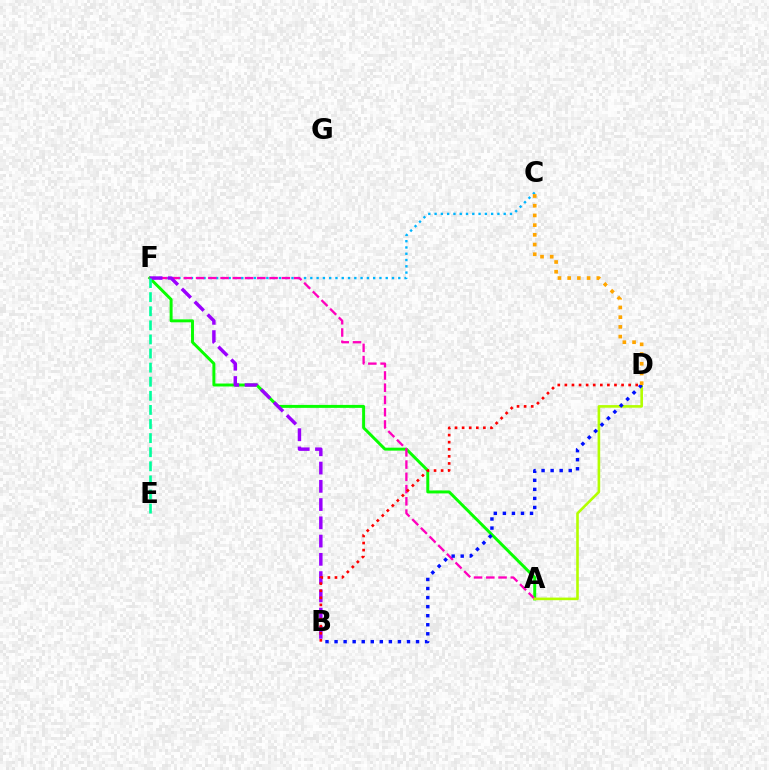{('C', 'F'): [{'color': '#00b5ff', 'line_style': 'dotted', 'thickness': 1.71}], ('A', 'F'): [{'color': '#08ff00', 'line_style': 'solid', 'thickness': 2.13}, {'color': '#ff00bd', 'line_style': 'dashed', 'thickness': 1.66}], ('A', 'D'): [{'color': '#b3ff00', 'line_style': 'solid', 'thickness': 1.88}], ('B', 'F'): [{'color': '#9b00ff', 'line_style': 'dashed', 'thickness': 2.48}], ('B', 'D'): [{'color': '#0010ff', 'line_style': 'dotted', 'thickness': 2.46}, {'color': '#ff0000', 'line_style': 'dotted', 'thickness': 1.93}], ('C', 'D'): [{'color': '#ffa500', 'line_style': 'dotted', 'thickness': 2.64}], ('E', 'F'): [{'color': '#00ff9d', 'line_style': 'dashed', 'thickness': 1.91}]}